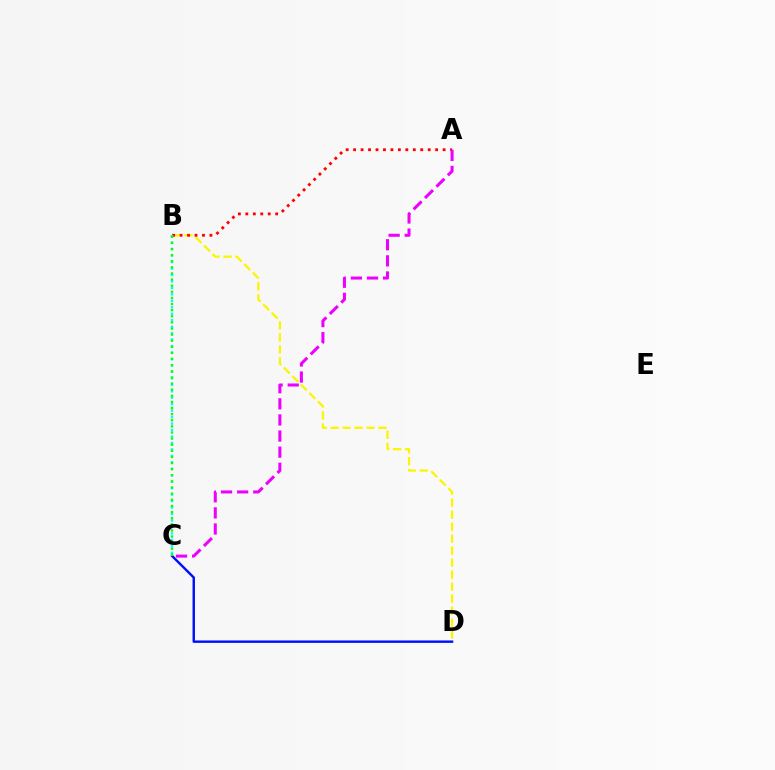{('C', 'D'): [{'color': '#0010ff', 'line_style': 'solid', 'thickness': 1.74}], ('B', 'D'): [{'color': '#fcf500', 'line_style': 'dashed', 'thickness': 1.63}], ('A', 'B'): [{'color': '#ff0000', 'line_style': 'dotted', 'thickness': 2.03}], ('B', 'C'): [{'color': '#00fff6', 'line_style': 'dotted', 'thickness': 1.76}, {'color': '#08ff00', 'line_style': 'dotted', 'thickness': 1.66}], ('A', 'C'): [{'color': '#ee00ff', 'line_style': 'dashed', 'thickness': 2.19}]}